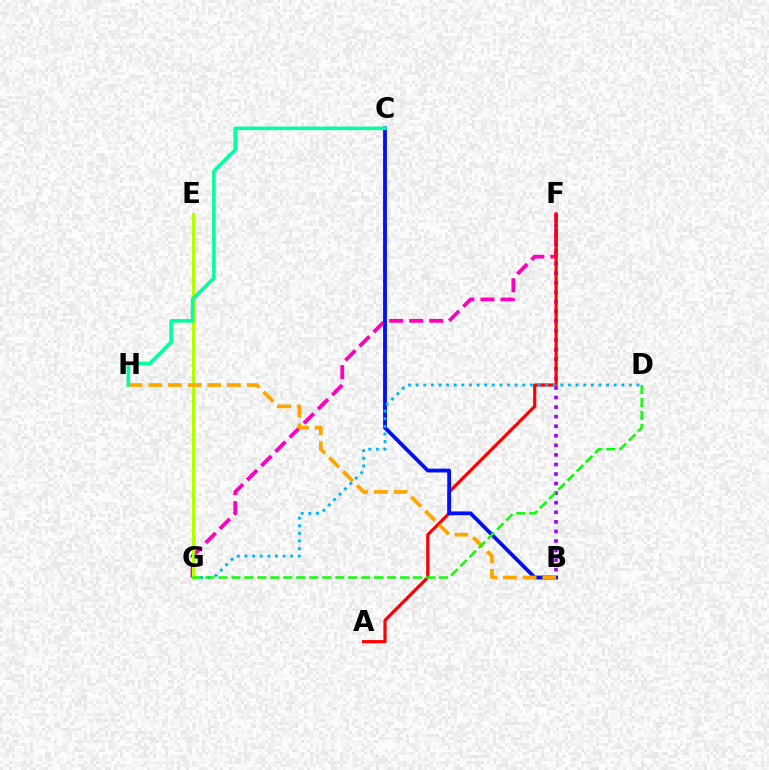{('B', 'F'): [{'color': '#9b00ff', 'line_style': 'dotted', 'thickness': 2.6}], ('F', 'G'): [{'color': '#ff00bd', 'line_style': 'dashed', 'thickness': 2.72}], ('A', 'F'): [{'color': '#ff0000', 'line_style': 'solid', 'thickness': 2.29}], ('B', 'C'): [{'color': '#0010ff', 'line_style': 'solid', 'thickness': 2.76}], ('D', 'G'): [{'color': '#00b5ff', 'line_style': 'dotted', 'thickness': 2.07}, {'color': '#08ff00', 'line_style': 'dashed', 'thickness': 1.76}], ('E', 'G'): [{'color': '#b3ff00', 'line_style': 'solid', 'thickness': 2.16}], ('B', 'H'): [{'color': '#ffa500', 'line_style': 'dashed', 'thickness': 2.67}], ('C', 'H'): [{'color': '#00ff9d', 'line_style': 'solid', 'thickness': 2.54}]}